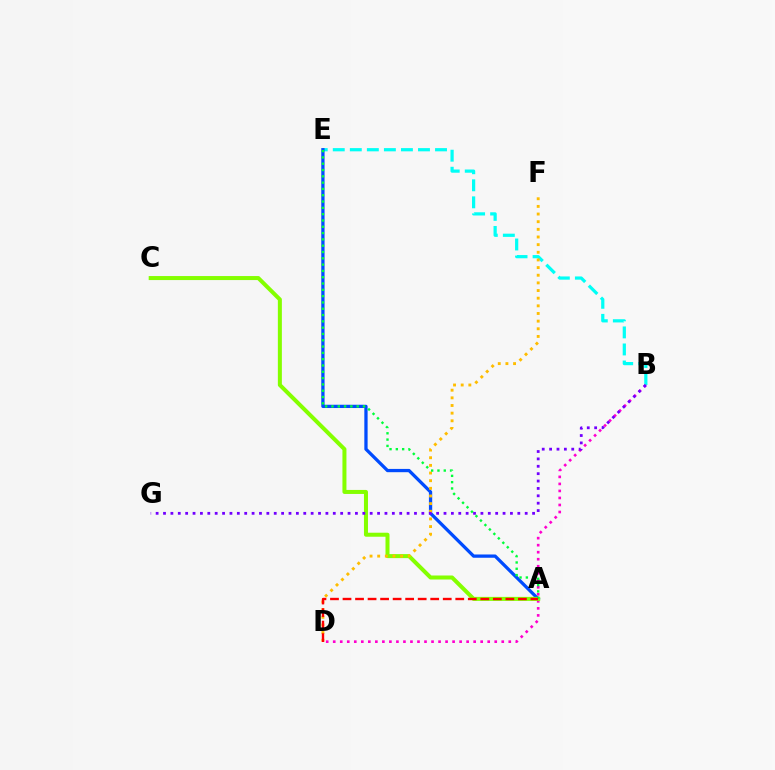{('B', 'E'): [{'color': '#00fff6', 'line_style': 'dashed', 'thickness': 2.32}], ('A', 'E'): [{'color': '#004bff', 'line_style': 'solid', 'thickness': 2.36}, {'color': '#00ff39', 'line_style': 'dotted', 'thickness': 1.71}], ('B', 'D'): [{'color': '#ff00cf', 'line_style': 'dotted', 'thickness': 1.91}], ('A', 'C'): [{'color': '#84ff00', 'line_style': 'solid', 'thickness': 2.89}], ('D', 'F'): [{'color': '#ffbd00', 'line_style': 'dotted', 'thickness': 2.08}], ('B', 'G'): [{'color': '#7200ff', 'line_style': 'dotted', 'thickness': 2.01}], ('A', 'D'): [{'color': '#ff0000', 'line_style': 'dashed', 'thickness': 1.7}]}